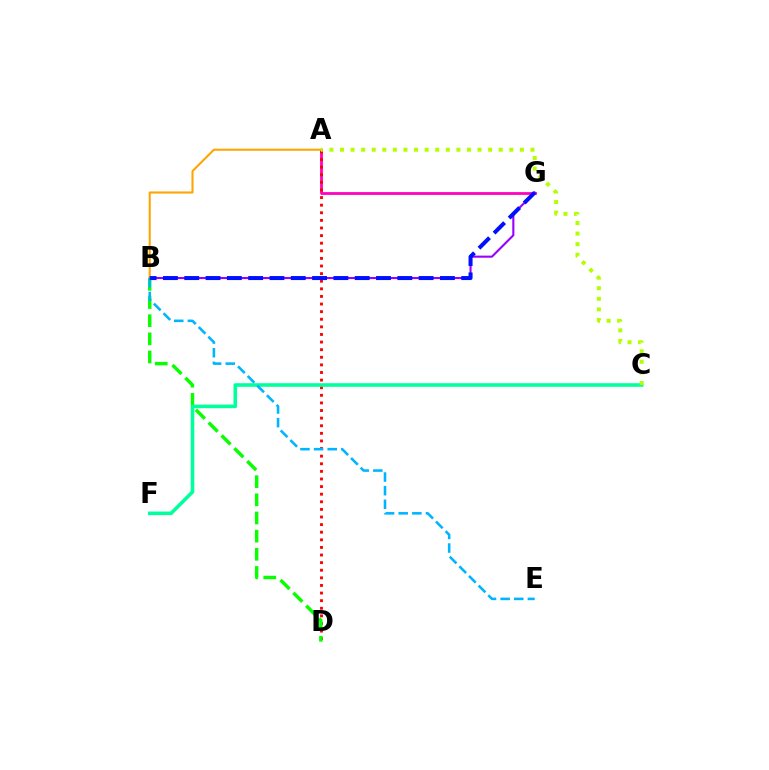{('A', 'G'): [{'color': '#ff00bd', 'line_style': 'solid', 'thickness': 2.0}], ('B', 'G'): [{'color': '#9b00ff', 'line_style': 'solid', 'thickness': 1.51}, {'color': '#0010ff', 'line_style': 'dashed', 'thickness': 2.89}], ('A', 'D'): [{'color': '#ff0000', 'line_style': 'dotted', 'thickness': 2.07}], ('A', 'B'): [{'color': '#ffa500', 'line_style': 'solid', 'thickness': 1.5}], ('B', 'D'): [{'color': '#08ff00', 'line_style': 'dashed', 'thickness': 2.47}], ('C', 'F'): [{'color': '#00ff9d', 'line_style': 'solid', 'thickness': 2.58}], ('B', 'E'): [{'color': '#00b5ff', 'line_style': 'dashed', 'thickness': 1.85}], ('A', 'C'): [{'color': '#b3ff00', 'line_style': 'dotted', 'thickness': 2.87}]}